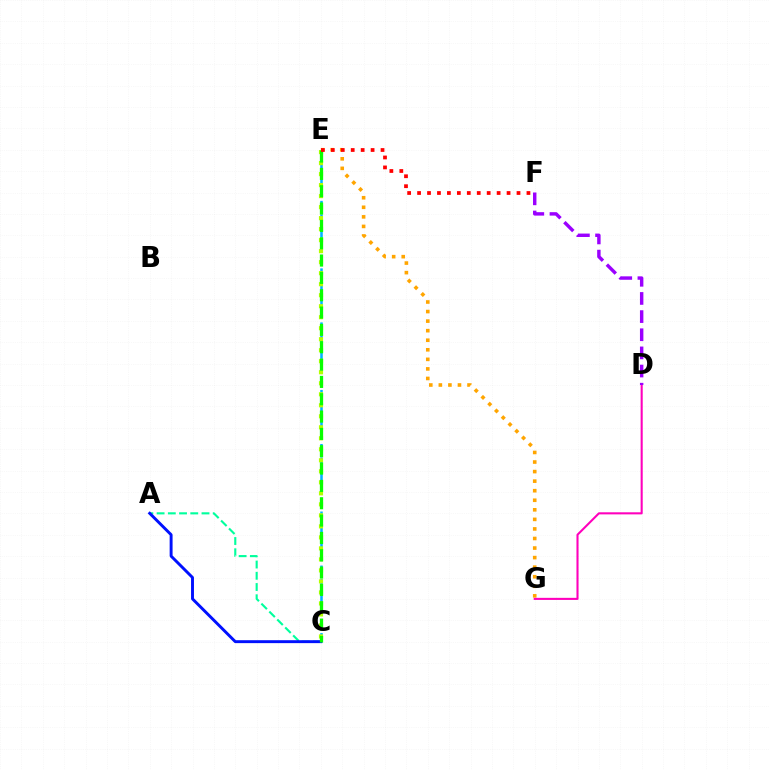{('A', 'C'): [{'color': '#00ff9d', 'line_style': 'dashed', 'thickness': 1.53}, {'color': '#0010ff', 'line_style': 'solid', 'thickness': 2.11}], ('C', 'E'): [{'color': '#00b5ff', 'line_style': 'dashed', 'thickness': 1.83}, {'color': '#b3ff00', 'line_style': 'dotted', 'thickness': 2.99}, {'color': '#08ff00', 'line_style': 'dashed', 'thickness': 2.35}], ('E', 'G'): [{'color': '#ffa500', 'line_style': 'dotted', 'thickness': 2.6}], ('D', 'G'): [{'color': '#ff00bd', 'line_style': 'solid', 'thickness': 1.5}], ('D', 'F'): [{'color': '#9b00ff', 'line_style': 'dashed', 'thickness': 2.47}], ('E', 'F'): [{'color': '#ff0000', 'line_style': 'dotted', 'thickness': 2.7}]}